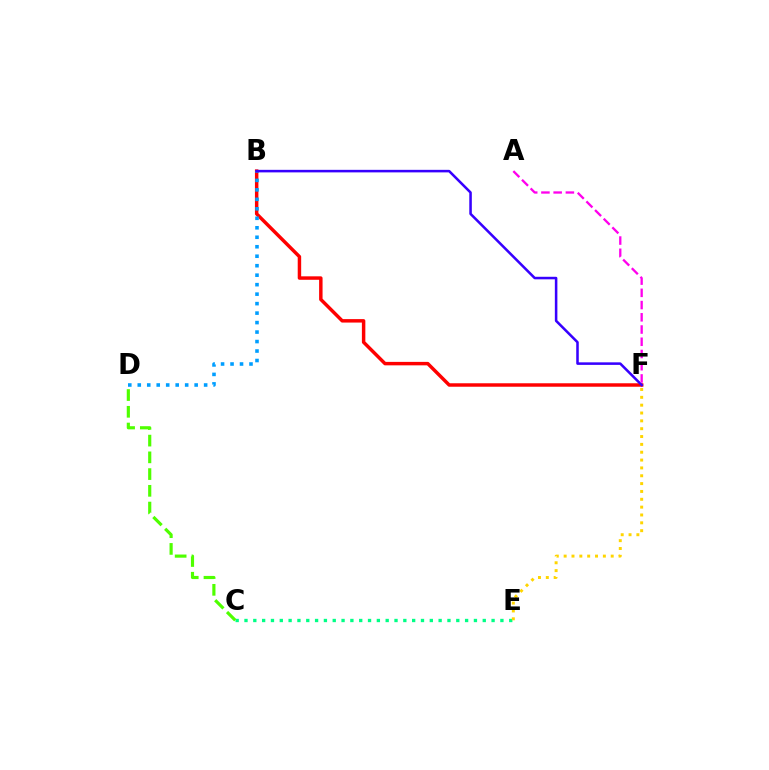{('C', 'E'): [{'color': '#00ff86', 'line_style': 'dotted', 'thickness': 2.4}], ('C', 'D'): [{'color': '#4fff00', 'line_style': 'dashed', 'thickness': 2.27}], ('B', 'F'): [{'color': '#ff0000', 'line_style': 'solid', 'thickness': 2.49}, {'color': '#3700ff', 'line_style': 'solid', 'thickness': 1.83}], ('B', 'D'): [{'color': '#009eff', 'line_style': 'dotted', 'thickness': 2.58}], ('A', 'F'): [{'color': '#ff00ed', 'line_style': 'dashed', 'thickness': 1.66}], ('E', 'F'): [{'color': '#ffd500', 'line_style': 'dotted', 'thickness': 2.13}]}